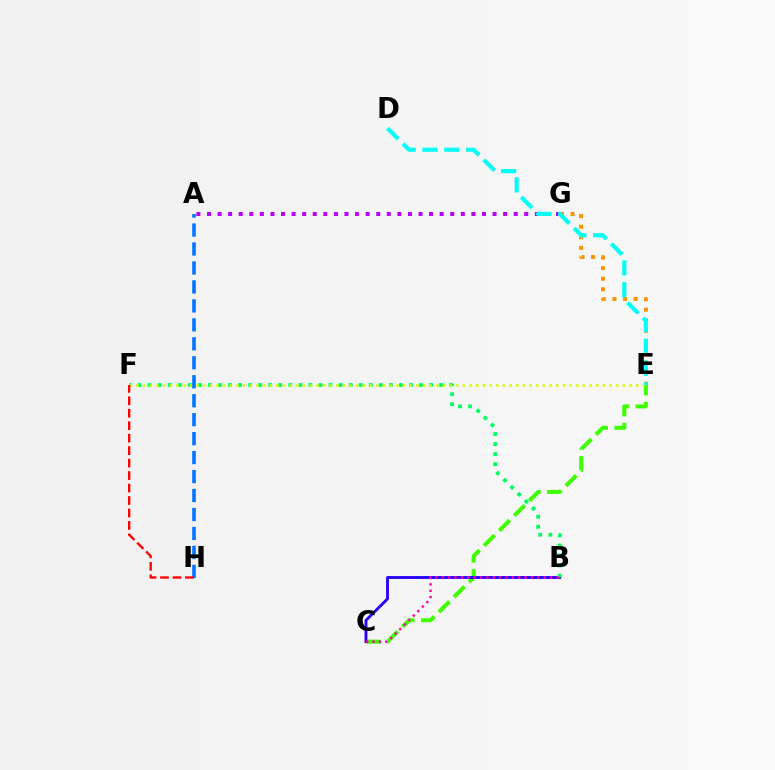{('C', 'E'): [{'color': '#3dff00', 'line_style': 'dashed', 'thickness': 2.89}], ('B', 'C'): [{'color': '#2500ff', 'line_style': 'solid', 'thickness': 2.05}, {'color': '#ff00ac', 'line_style': 'dotted', 'thickness': 1.73}], ('A', 'H'): [{'color': '#0074ff', 'line_style': 'dashed', 'thickness': 2.58}], ('B', 'F'): [{'color': '#00ff5c', 'line_style': 'dotted', 'thickness': 2.73}], ('E', 'G'): [{'color': '#ff9400', 'line_style': 'dotted', 'thickness': 2.87}], ('E', 'F'): [{'color': '#d1ff00', 'line_style': 'dotted', 'thickness': 1.81}], ('A', 'G'): [{'color': '#b900ff', 'line_style': 'dotted', 'thickness': 2.87}], ('F', 'H'): [{'color': '#ff0000', 'line_style': 'dashed', 'thickness': 1.69}], ('D', 'E'): [{'color': '#00fff6', 'line_style': 'dashed', 'thickness': 2.97}]}